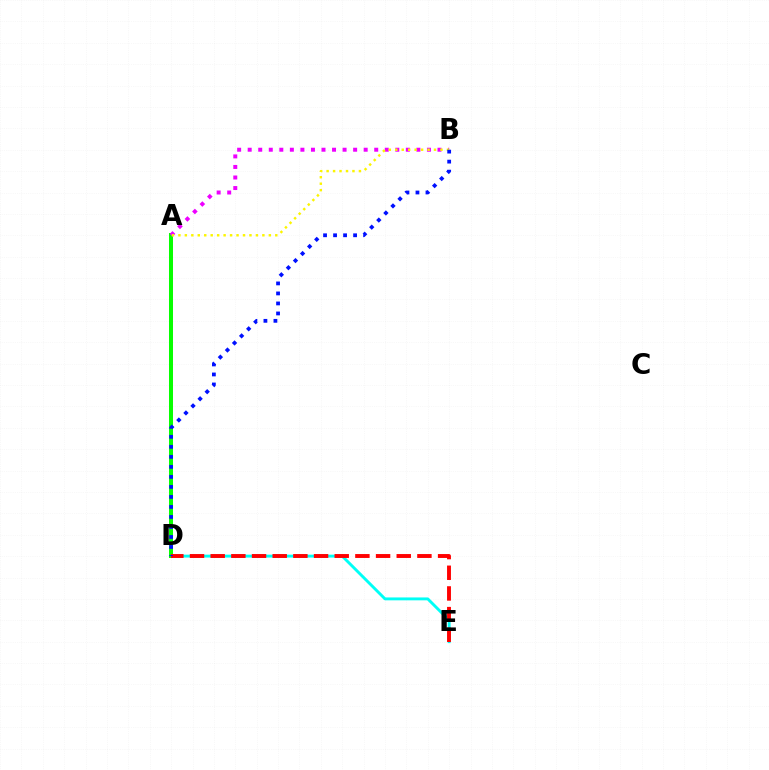{('D', 'E'): [{'color': '#00fff6', 'line_style': 'solid', 'thickness': 2.08}, {'color': '#ff0000', 'line_style': 'dashed', 'thickness': 2.81}], ('A', 'D'): [{'color': '#08ff00', 'line_style': 'solid', 'thickness': 2.89}], ('A', 'B'): [{'color': '#ee00ff', 'line_style': 'dotted', 'thickness': 2.86}, {'color': '#fcf500', 'line_style': 'dotted', 'thickness': 1.75}], ('B', 'D'): [{'color': '#0010ff', 'line_style': 'dotted', 'thickness': 2.72}]}